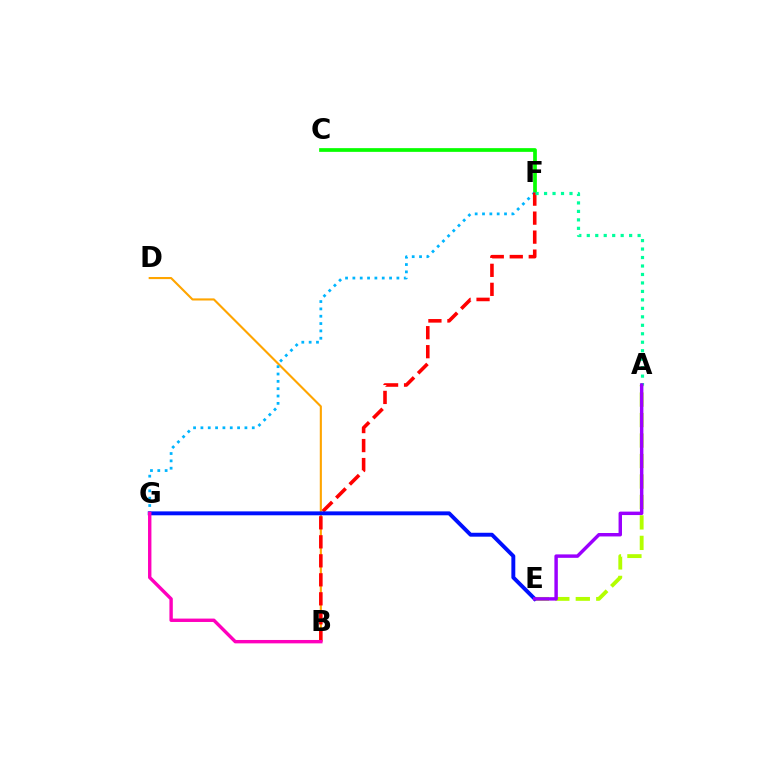{('C', 'F'): [{'color': '#08ff00', 'line_style': 'solid', 'thickness': 2.68}], ('B', 'D'): [{'color': '#ffa500', 'line_style': 'solid', 'thickness': 1.52}], ('A', 'E'): [{'color': '#b3ff00', 'line_style': 'dashed', 'thickness': 2.78}, {'color': '#9b00ff', 'line_style': 'solid', 'thickness': 2.48}], ('F', 'G'): [{'color': '#00b5ff', 'line_style': 'dotted', 'thickness': 1.99}], ('B', 'F'): [{'color': '#ff0000', 'line_style': 'dashed', 'thickness': 2.58}], ('A', 'F'): [{'color': '#00ff9d', 'line_style': 'dotted', 'thickness': 2.3}], ('E', 'G'): [{'color': '#0010ff', 'line_style': 'solid', 'thickness': 2.82}], ('B', 'G'): [{'color': '#ff00bd', 'line_style': 'solid', 'thickness': 2.44}]}